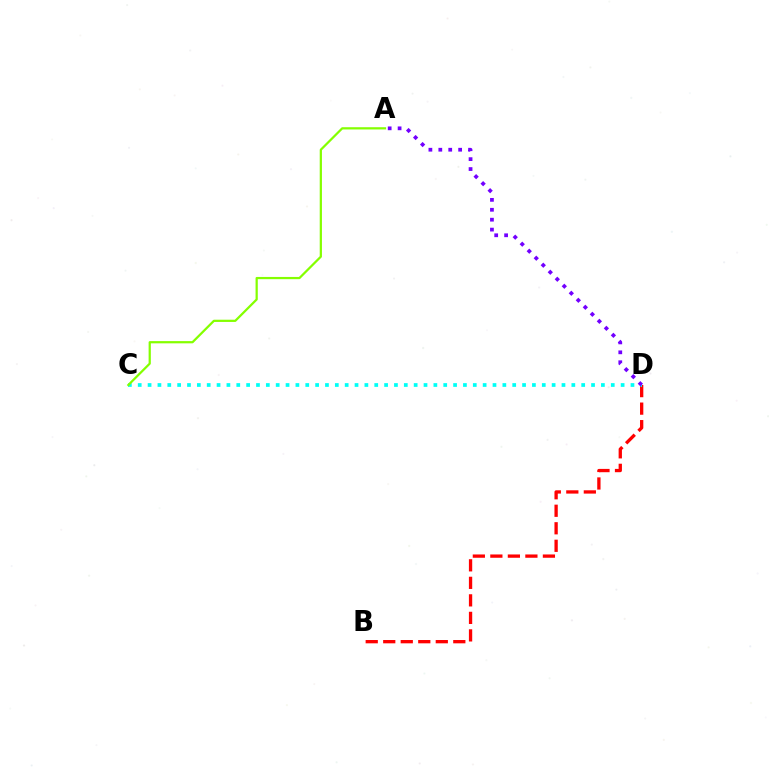{('B', 'D'): [{'color': '#ff0000', 'line_style': 'dashed', 'thickness': 2.38}], ('C', 'D'): [{'color': '#00fff6', 'line_style': 'dotted', 'thickness': 2.68}], ('A', 'D'): [{'color': '#7200ff', 'line_style': 'dotted', 'thickness': 2.69}], ('A', 'C'): [{'color': '#84ff00', 'line_style': 'solid', 'thickness': 1.6}]}